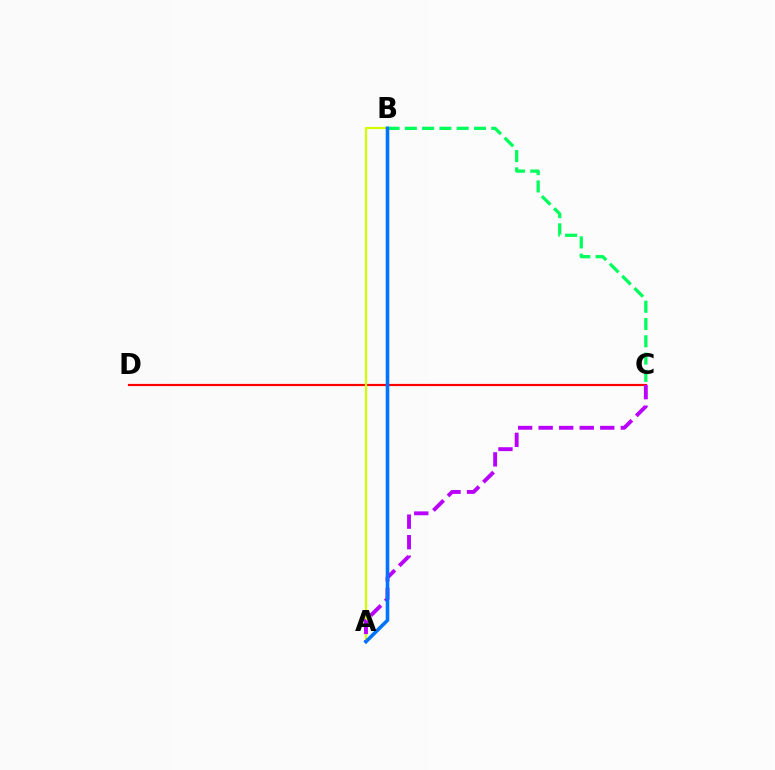{('C', 'D'): [{'color': '#ff0000', 'line_style': 'solid', 'thickness': 1.57}], ('A', 'B'): [{'color': '#d1ff00', 'line_style': 'solid', 'thickness': 1.6}, {'color': '#0074ff', 'line_style': 'solid', 'thickness': 2.57}], ('B', 'C'): [{'color': '#00ff5c', 'line_style': 'dashed', 'thickness': 2.35}], ('A', 'C'): [{'color': '#b900ff', 'line_style': 'dashed', 'thickness': 2.79}]}